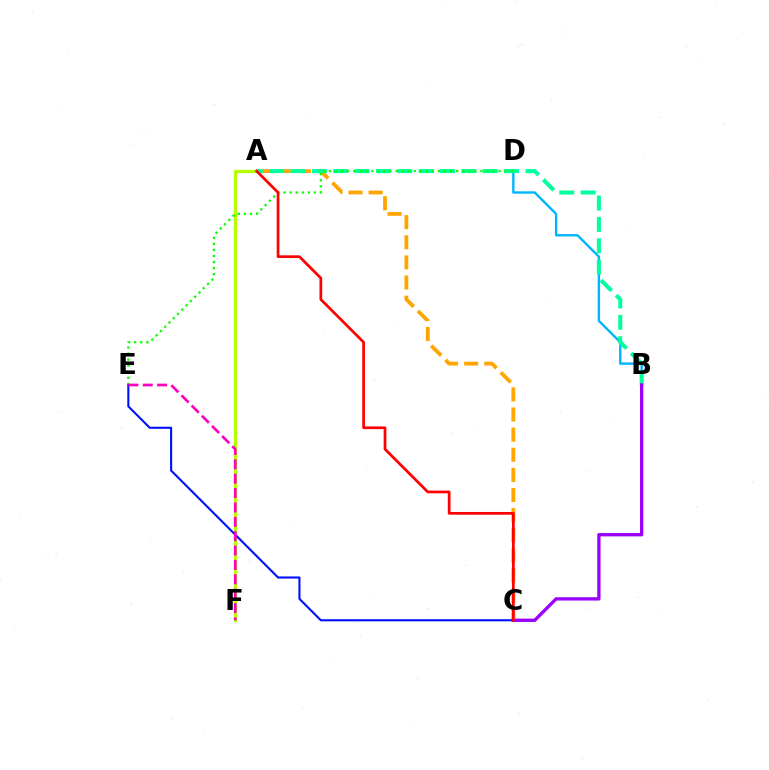{('A', 'F'): [{'color': '#b3ff00', 'line_style': 'solid', 'thickness': 2.34}], ('B', 'D'): [{'color': '#00b5ff', 'line_style': 'solid', 'thickness': 1.71}], ('A', 'C'): [{'color': '#ffa500', 'line_style': 'dashed', 'thickness': 2.73}, {'color': '#ff0000', 'line_style': 'solid', 'thickness': 1.95}], ('A', 'B'): [{'color': '#00ff9d', 'line_style': 'dashed', 'thickness': 2.9}], ('D', 'E'): [{'color': '#08ff00', 'line_style': 'dotted', 'thickness': 1.65}], ('C', 'E'): [{'color': '#0010ff', 'line_style': 'solid', 'thickness': 1.52}], ('B', 'C'): [{'color': '#9b00ff', 'line_style': 'solid', 'thickness': 2.39}], ('E', 'F'): [{'color': '#ff00bd', 'line_style': 'dashed', 'thickness': 1.95}]}